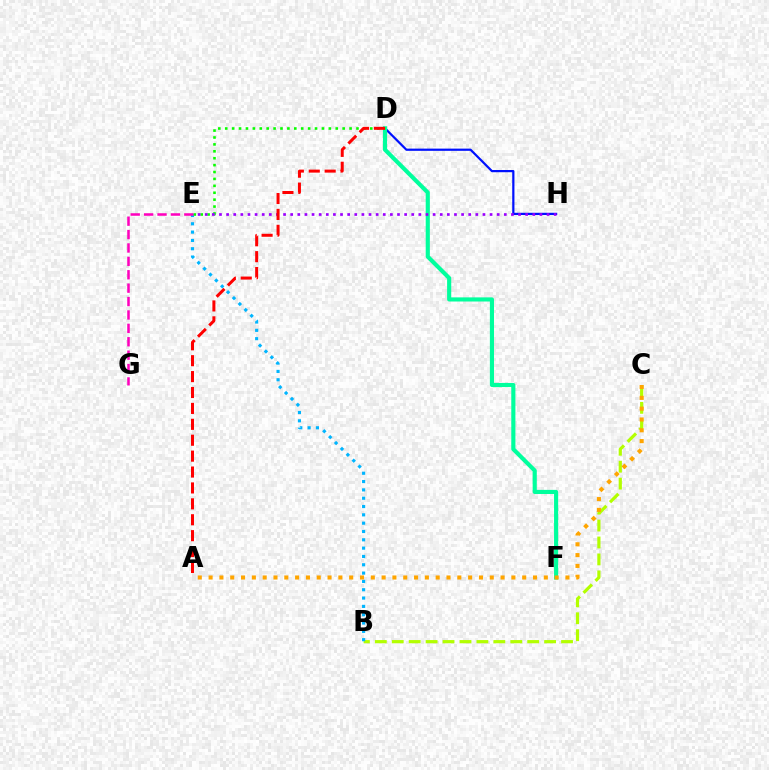{('D', 'H'): [{'color': '#0010ff', 'line_style': 'solid', 'thickness': 1.6}], ('D', 'F'): [{'color': '#00ff9d', 'line_style': 'solid', 'thickness': 2.97}], ('B', 'C'): [{'color': '#b3ff00', 'line_style': 'dashed', 'thickness': 2.3}], ('B', 'E'): [{'color': '#00b5ff', 'line_style': 'dotted', 'thickness': 2.26}], ('D', 'E'): [{'color': '#08ff00', 'line_style': 'dotted', 'thickness': 1.88}], ('A', 'C'): [{'color': '#ffa500', 'line_style': 'dotted', 'thickness': 2.94}], ('E', 'H'): [{'color': '#9b00ff', 'line_style': 'dotted', 'thickness': 1.93}], ('E', 'G'): [{'color': '#ff00bd', 'line_style': 'dashed', 'thickness': 1.82}], ('A', 'D'): [{'color': '#ff0000', 'line_style': 'dashed', 'thickness': 2.16}]}